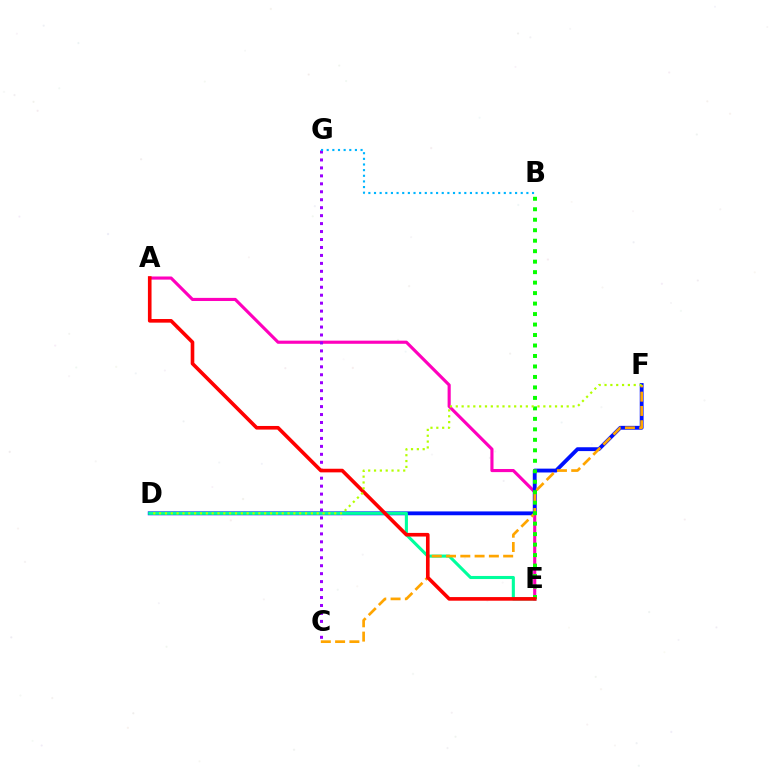{('A', 'E'): [{'color': '#ff00bd', 'line_style': 'solid', 'thickness': 2.25}, {'color': '#ff0000', 'line_style': 'solid', 'thickness': 2.61}], ('D', 'F'): [{'color': '#0010ff', 'line_style': 'solid', 'thickness': 2.77}, {'color': '#b3ff00', 'line_style': 'dotted', 'thickness': 1.59}], ('D', 'E'): [{'color': '#00ff9d', 'line_style': 'solid', 'thickness': 2.22}], ('C', 'F'): [{'color': '#ffa500', 'line_style': 'dashed', 'thickness': 1.94}], ('B', 'E'): [{'color': '#08ff00', 'line_style': 'dotted', 'thickness': 2.85}], ('C', 'G'): [{'color': '#9b00ff', 'line_style': 'dotted', 'thickness': 2.16}], ('B', 'G'): [{'color': '#00b5ff', 'line_style': 'dotted', 'thickness': 1.53}]}